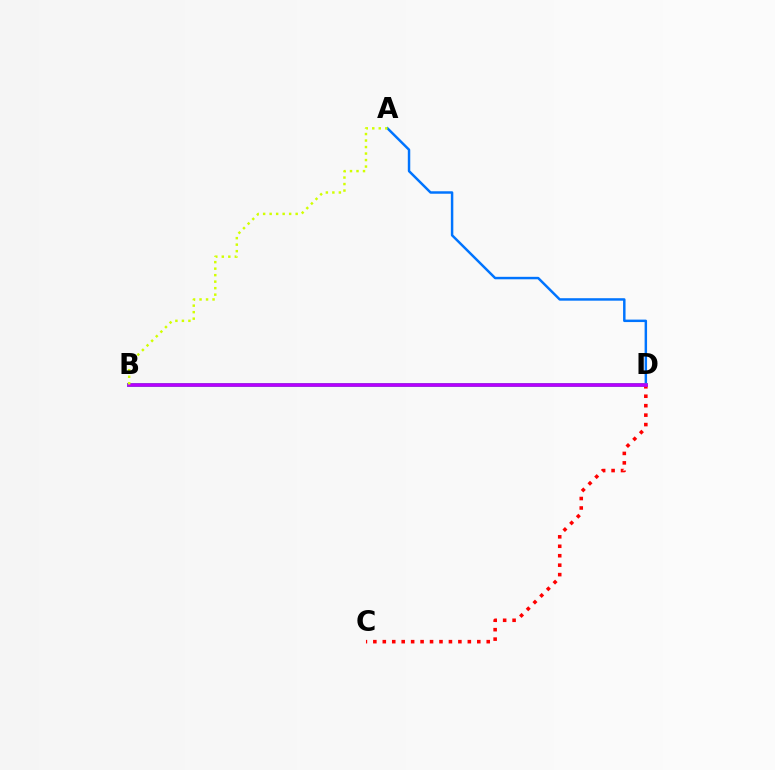{('A', 'D'): [{'color': '#0074ff', 'line_style': 'solid', 'thickness': 1.77}], ('B', 'D'): [{'color': '#00ff5c', 'line_style': 'solid', 'thickness': 2.77}, {'color': '#b900ff', 'line_style': 'solid', 'thickness': 2.64}], ('C', 'D'): [{'color': '#ff0000', 'line_style': 'dotted', 'thickness': 2.57}], ('A', 'B'): [{'color': '#d1ff00', 'line_style': 'dotted', 'thickness': 1.77}]}